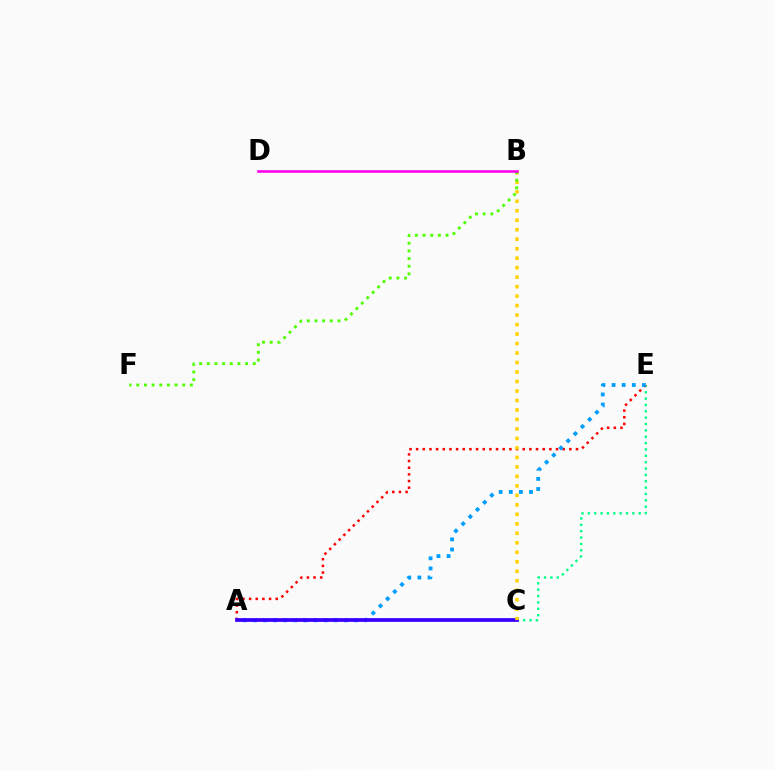{('C', 'E'): [{'color': '#00ff86', 'line_style': 'dotted', 'thickness': 1.73}], ('A', 'E'): [{'color': '#ff0000', 'line_style': 'dotted', 'thickness': 1.81}, {'color': '#009eff', 'line_style': 'dotted', 'thickness': 2.75}], ('A', 'C'): [{'color': '#3700ff', 'line_style': 'solid', 'thickness': 2.69}], ('B', 'C'): [{'color': '#ffd500', 'line_style': 'dotted', 'thickness': 2.58}], ('B', 'F'): [{'color': '#4fff00', 'line_style': 'dotted', 'thickness': 2.08}], ('B', 'D'): [{'color': '#ff00ed', 'line_style': 'solid', 'thickness': 1.85}]}